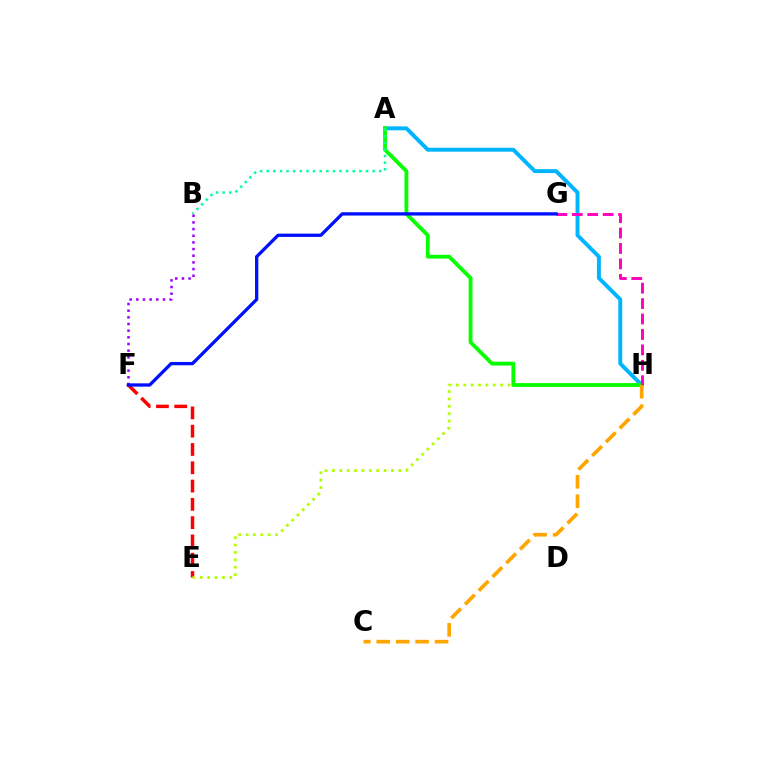{('E', 'F'): [{'color': '#ff0000', 'line_style': 'dashed', 'thickness': 2.48}], ('A', 'H'): [{'color': '#00b5ff', 'line_style': 'solid', 'thickness': 2.82}, {'color': '#08ff00', 'line_style': 'solid', 'thickness': 2.76}], ('E', 'H'): [{'color': '#b3ff00', 'line_style': 'dotted', 'thickness': 2.01}], ('G', 'H'): [{'color': '#ff00bd', 'line_style': 'dashed', 'thickness': 2.1}], ('A', 'B'): [{'color': '#00ff9d', 'line_style': 'dotted', 'thickness': 1.8}], ('B', 'F'): [{'color': '#9b00ff', 'line_style': 'dotted', 'thickness': 1.81}], ('C', 'H'): [{'color': '#ffa500', 'line_style': 'dashed', 'thickness': 2.64}], ('F', 'G'): [{'color': '#0010ff', 'line_style': 'solid', 'thickness': 2.38}]}